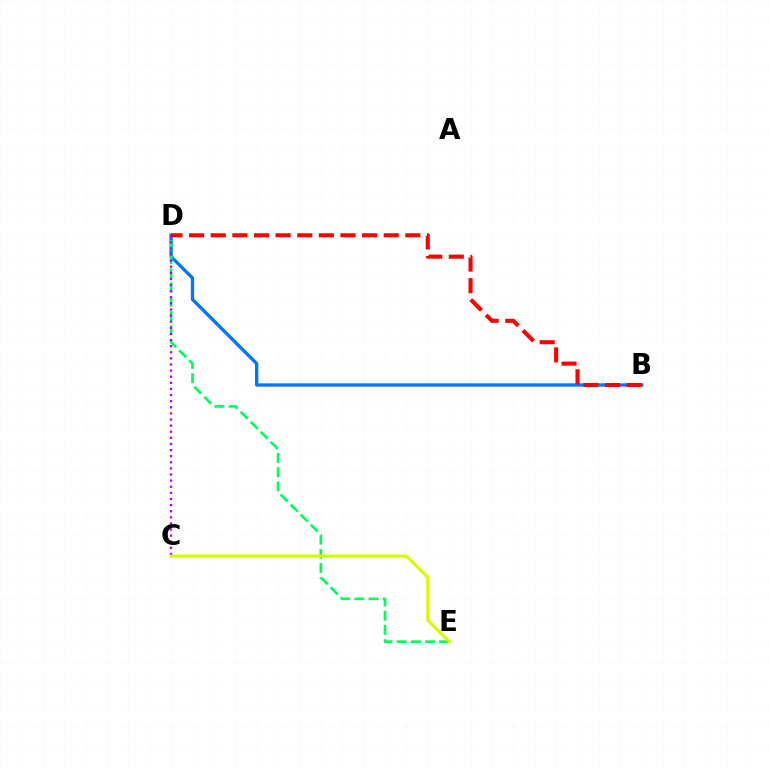{('B', 'D'): [{'color': '#0074ff', 'line_style': 'solid', 'thickness': 2.38}, {'color': '#ff0000', 'line_style': 'dashed', 'thickness': 2.94}], ('D', 'E'): [{'color': '#00ff5c', 'line_style': 'dashed', 'thickness': 1.93}], ('C', 'D'): [{'color': '#b900ff', 'line_style': 'dotted', 'thickness': 1.66}], ('C', 'E'): [{'color': '#d1ff00', 'line_style': 'solid', 'thickness': 2.26}]}